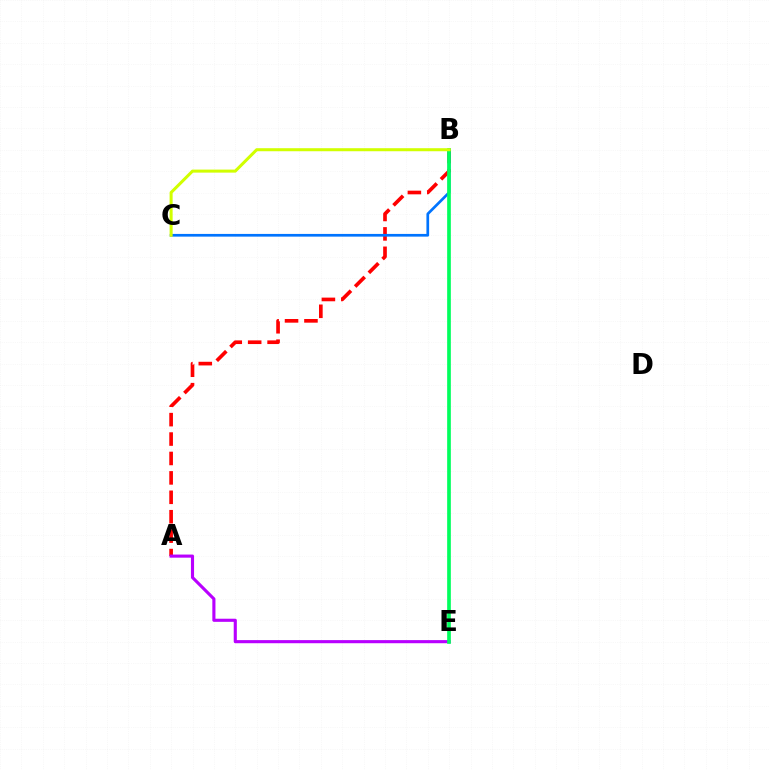{('A', 'B'): [{'color': '#ff0000', 'line_style': 'dashed', 'thickness': 2.64}], ('A', 'E'): [{'color': '#b900ff', 'line_style': 'solid', 'thickness': 2.24}], ('B', 'C'): [{'color': '#0074ff', 'line_style': 'solid', 'thickness': 1.94}, {'color': '#d1ff00', 'line_style': 'solid', 'thickness': 2.19}], ('B', 'E'): [{'color': '#00ff5c', 'line_style': 'solid', 'thickness': 2.65}]}